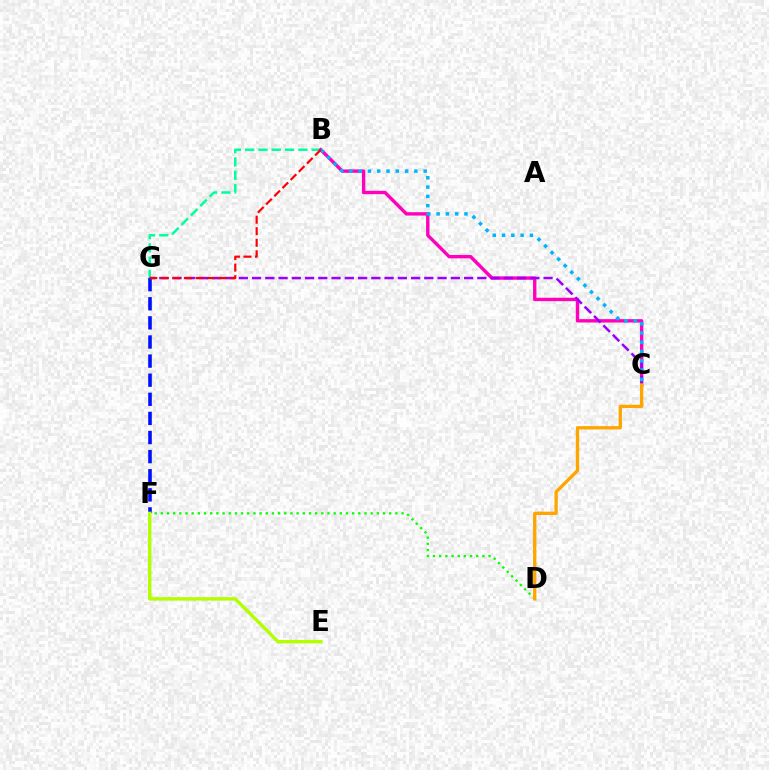{('B', 'G'): [{'color': '#00ff9d', 'line_style': 'dashed', 'thickness': 1.81}, {'color': '#ff0000', 'line_style': 'dashed', 'thickness': 1.57}], ('B', 'C'): [{'color': '#ff00bd', 'line_style': 'solid', 'thickness': 2.44}, {'color': '#00b5ff', 'line_style': 'dotted', 'thickness': 2.52}], ('D', 'F'): [{'color': '#08ff00', 'line_style': 'dotted', 'thickness': 1.68}], ('F', 'G'): [{'color': '#0010ff', 'line_style': 'dashed', 'thickness': 2.6}], ('C', 'G'): [{'color': '#9b00ff', 'line_style': 'dashed', 'thickness': 1.8}], ('E', 'F'): [{'color': '#b3ff00', 'line_style': 'solid', 'thickness': 2.45}], ('C', 'D'): [{'color': '#ffa500', 'line_style': 'solid', 'thickness': 2.39}]}